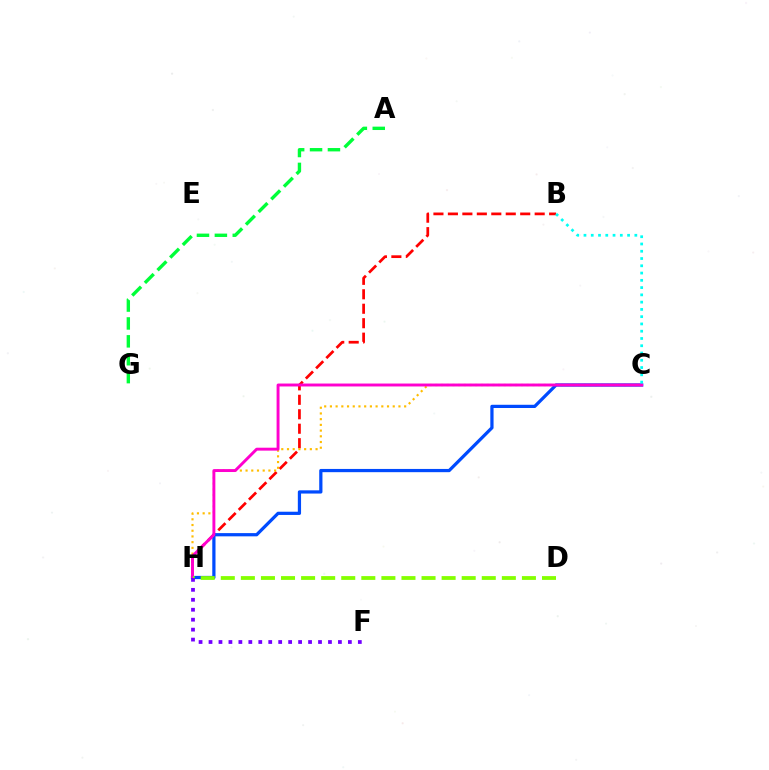{('B', 'H'): [{'color': '#ff0000', 'line_style': 'dashed', 'thickness': 1.96}], ('C', 'H'): [{'color': '#ffbd00', 'line_style': 'dotted', 'thickness': 1.55}, {'color': '#004bff', 'line_style': 'solid', 'thickness': 2.33}, {'color': '#ff00cf', 'line_style': 'solid', 'thickness': 2.1}], ('B', 'C'): [{'color': '#00fff6', 'line_style': 'dotted', 'thickness': 1.97}], ('D', 'H'): [{'color': '#84ff00', 'line_style': 'dashed', 'thickness': 2.73}], ('F', 'H'): [{'color': '#7200ff', 'line_style': 'dotted', 'thickness': 2.7}], ('A', 'G'): [{'color': '#00ff39', 'line_style': 'dashed', 'thickness': 2.43}]}